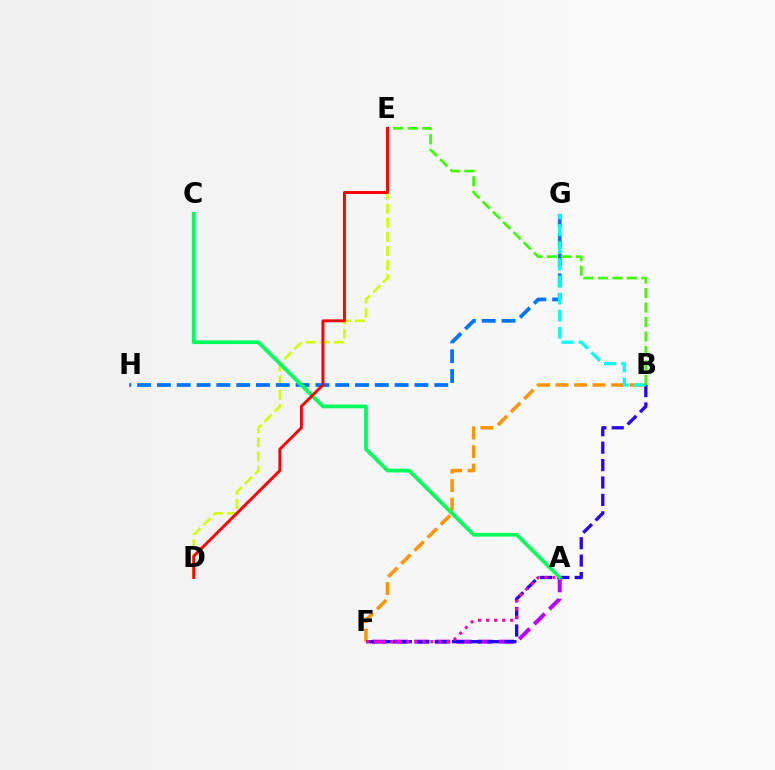{('A', 'F'): [{'color': '#b900ff', 'line_style': 'dashed', 'thickness': 2.88}, {'color': '#ff00ac', 'line_style': 'dotted', 'thickness': 2.19}], ('D', 'E'): [{'color': '#d1ff00', 'line_style': 'dashed', 'thickness': 1.92}, {'color': '#ff0000', 'line_style': 'solid', 'thickness': 2.1}], ('G', 'H'): [{'color': '#0074ff', 'line_style': 'dashed', 'thickness': 2.69}], ('B', 'F'): [{'color': '#ff9400', 'line_style': 'dashed', 'thickness': 2.52}, {'color': '#2500ff', 'line_style': 'dashed', 'thickness': 2.37}], ('B', 'G'): [{'color': '#00fff6', 'line_style': 'dashed', 'thickness': 2.32}], ('A', 'C'): [{'color': '#00ff5c', 'line_style': 'solid', 'thickness': 2.7}], ('B', 'E'): [{'color': '#3dff00', 'line_style': 'dashed', 'thickness': 1.97}]}